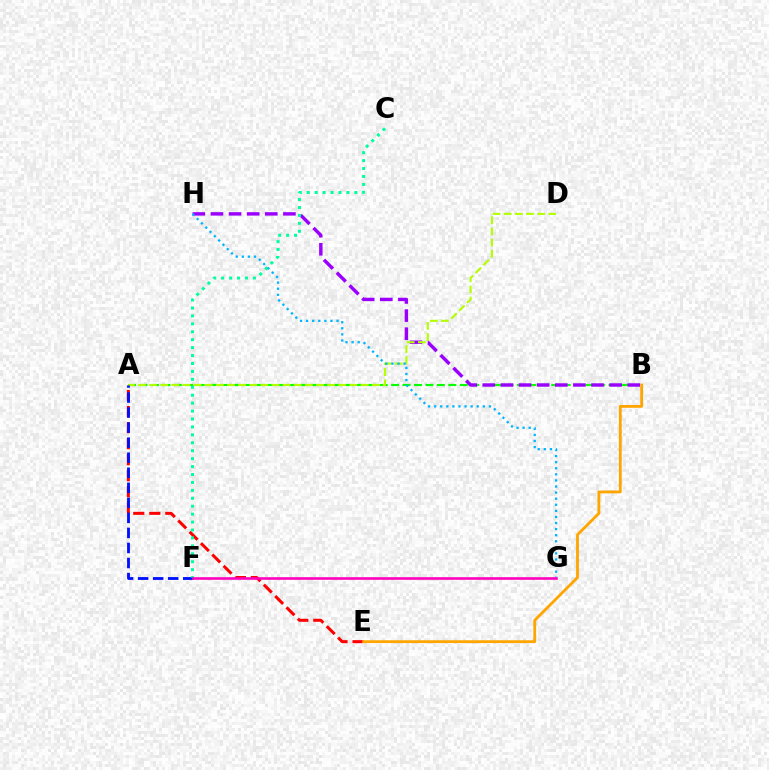{('A', 'B'): [{'color': '#08ff00', 'line_style': 'dashed', 'thickness': 1.55}], ('B', 'H'): [{'color': '#9b00ff', 'line_style': 'dashed', 'thickness': 2.46}], ('A', 'E'): [{'color': '#ff0000', 'line_style': 'dashed', 'thickness': 2.18}], ('A', 'D'): [{'color': '#b3ff00', 'line_style': 'dashed', 'thickness': 1.51}], ('A', 'F'): [{'color': '#0010ff', 'line_style': 'dashed', 'thickness': 2.04}], ('C', 'F'): [{'color': '#00ff9d', 'line_style': 'dotted', 'thickness': 2.15}], ('B', 'E'): [{'color': '#ffa500', 'line_style': 'solid', 'thickness': 2.02}], ('G', 'H'): [{'color': '#00b5ff', 'line_style': 'dotted', 'thickness': 1.65}], ('F', 'G'): [{'color': '#ff00bd', 'line_style': 'solid', 'thickness': 1.87}]}